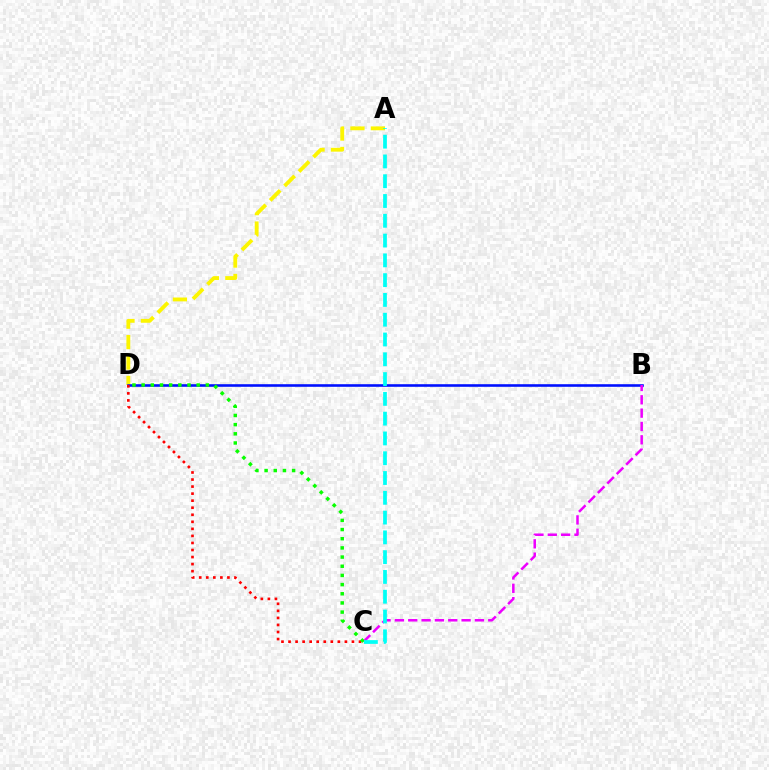{('A', 'D'): [{'color': '#fcf500', 'line_style': 'dashed', 'thickness': 2.78}], ('B', 'D'): [{'color': '#0010ff', 'line_style': 'solid', 'thickness': 1.87}], ('C', 'D'): [{'color': '#ff0000', 'line_style': 'dotted', 'thickness': 1.91}, {'color': '#08ff00', 'line_style': 'dotted', 'thickness': 2.49}], ('B', 'C'): [{'color': '#ee00ff', 'line_style': 'dashed', 'thickness': 1.81}], ('A', 'C'): [{'color': '#00fff6', 'line_style': 'dashed', 'thickness': 2.69}]}